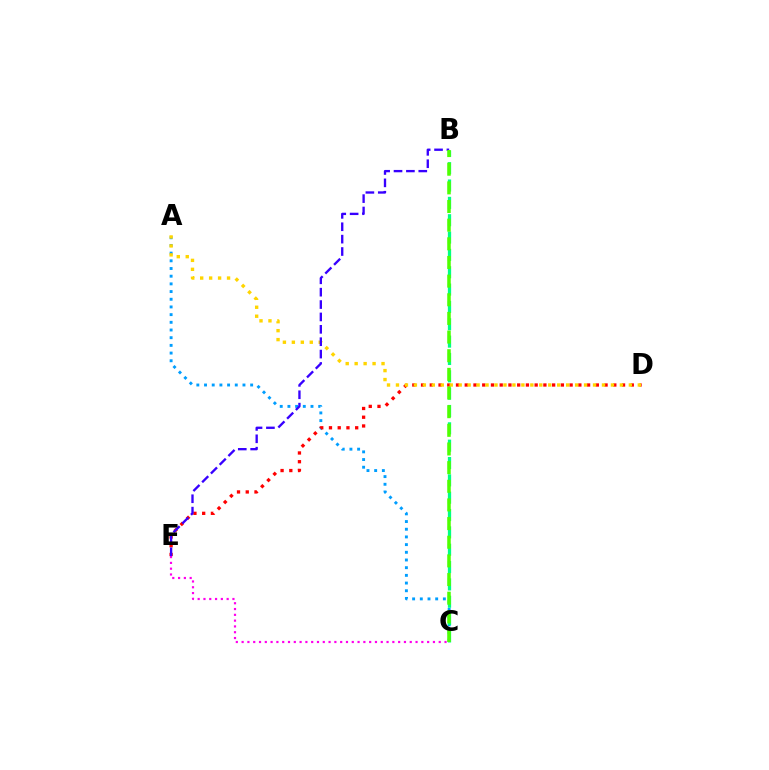{('A', 'C'): [{'color': '#009eff', 'line_style': 'dotted', 'thickness': 2.09}], ('B', 'C'): [{'color': '#00ff86', 'line_style': 'dashed', 'thickness': 2.36}, {'color': '#4fff00', 'line_style': 'dashed', 'thickness': 2.53}], ('D', 'E'): [{'color': '#ff0000', 'line_style': 'dotted', 'thickness': 2.37}], ('A', 'D'): [{'color': '#ffd500', 'line_style': 'dotted', 'thickness': 2.43}], ('C', 'E'): [{'color': '#ff00ed', 'line_style': 'dotted', 'thickness': 1.58}], ('B', 'E'): [{'color': '#3700ff', 'line_style': 'dashed', 'thickness': 1.68}]}